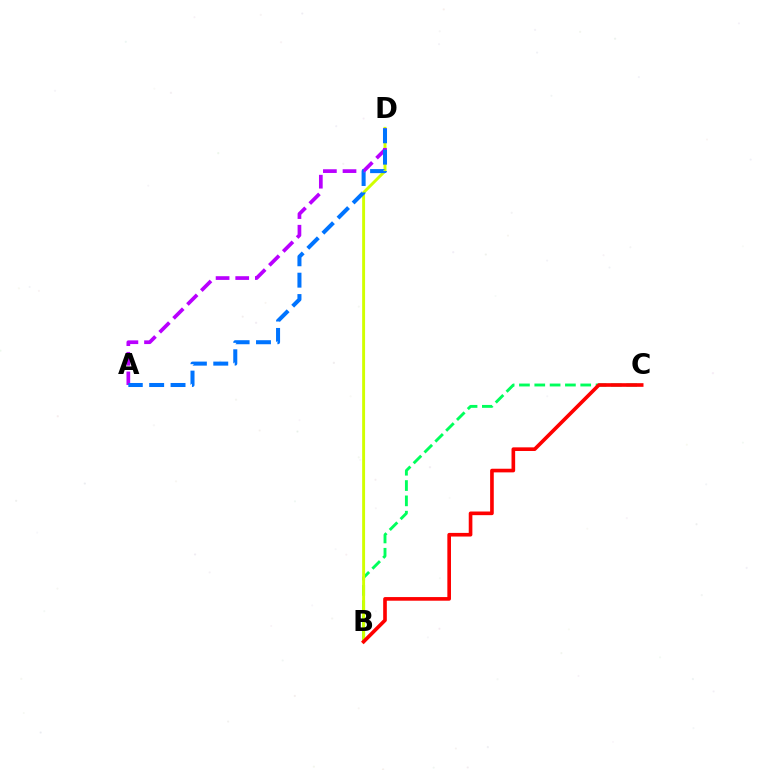{('B', 'C'): [{'color': '#00ff5c', 'line_style': 'dashed', 'thickness': 2.08}, {'color': '#ff0000', 'line_style': 'solid', 'thickness': 2.62}], ('B', 'D'): [{'color': '#d1ff00', 'line_style': 'solid', 'thickness': 2.1}], ('A', 'D'): [{'color': '#b900ff', 'line_style': 'dashed', 'thickness': 2.67}, {'color': '#0074ff', 'line_style': 'dashed', 'thickness': 2.9}]}